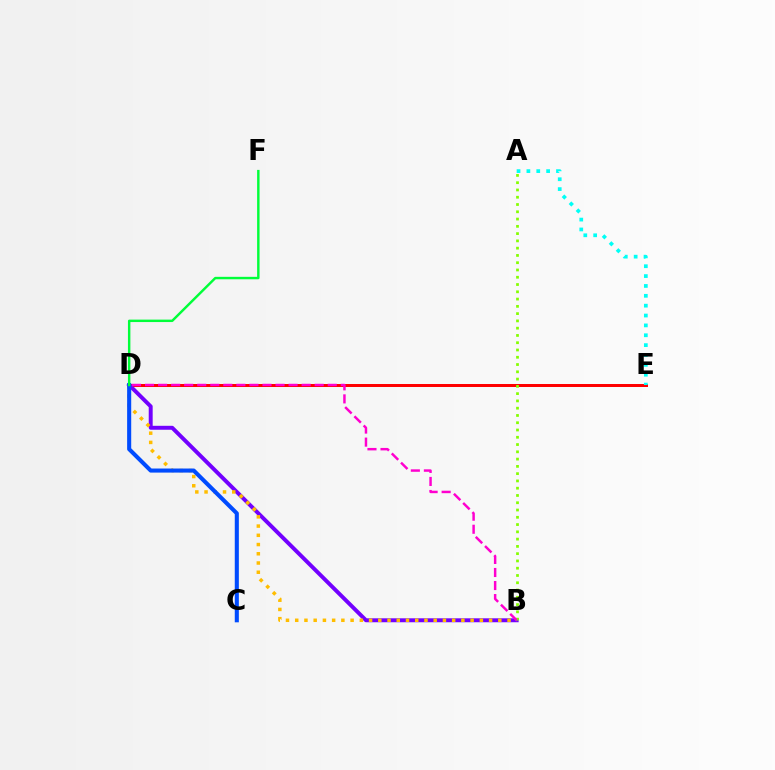{('D', 'E'): [{'color': '#ff0000', 'line_style': 'solid', 'thickness': 2.15}], ('A', 'E'): [{'color': '#00fff6', 'line_style': 'dotted', 'thickness': 2.68}], ('B', 'D'): [{'color': '#7200ff', 'line_style': 'solid', 'thickness': 2.84}, {'color': '#ffbd00', 'line_style': 'dotted', 'thickness': 2.51}, {'color': '#ff00cf', 'line_style': 'dashed', 'thickness': 1.77}], ('A', 'B'): [{'color': '#84ff00', 'line_style': 'dotted', 'thickness': 1.98}], ('C', 'D'): [{'color': '#004bff', 'line_style': 'solid', 'thickness': 2.93}], ('D', 'F'): [{'color': '#00ff39', 'line_style': 'solid', 'thickness': 1.75}]}